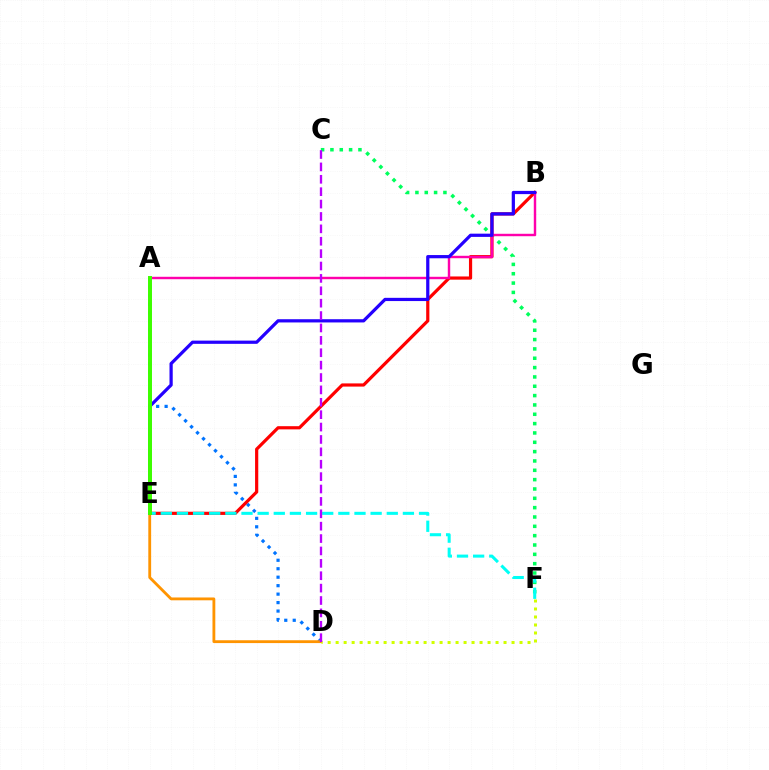{('A', 'D'): [{'color': '#0074ff', 'line_style': 'dotted', 'thickness': 2.3}], ('C', 'F'): [{'color': '#00ff5c', 'line_style': 'dotted', 'thickness': 2.54}], ('B', 'E'): [{'color': '#ff0000', 'line_style': 'solid', 'thickness': 2.3}, {'color': '#2500ff', 'line_style': 'solid', 'thickness': 2.32}], ('A', 'B'): [{'color': '#ff00ac', 'line_style': 'solid', 'thickness': 1.75}], ('E', 'F'): [{'color': '#00fff6', 'line_style': 'dashed', 'thickness': 2.19}], ('D', 'E'): [{'color': '#ff9400', 'line_style': 'solid', 'thickness': 2.04}], ('D', 'F'): [{'color': '#d1ff00', 'line_style': 'dotted', 'thickness': 2.17}], ('A', 'E'): [{'color': '#3dff00', 'line_style': 'solid', 'thickness': 2.86}], ('C', 'D'): [{'color': '#b900ff', 'line_style': 'dashed', 'thickness': 1.68}]}